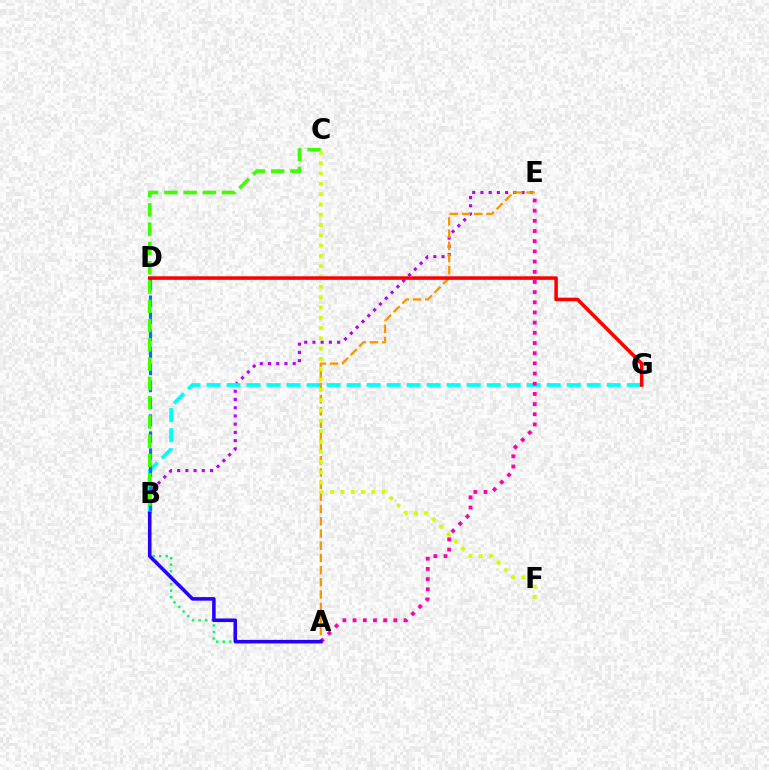{('B', 'E'): [{'color': '#b900ff', 'line_style': 'dotted', 'thickness': 2.24}], ('B', 'G'): [{'color': '#00fff6', 'line_style': 'dashed', 'thickness': 2.72}], ('A', 'B'): [{'color': '#00ff5c', 'line_style': 'dotted', 'thickness': 1.77}, {'color': '#2500ff', 'line_style': 'solid', 'thickness': 2.56}], ('A', 'E'): [{'color': '#ff9400', 'line_style': 'dashed', 'thickness': 1.66}, {'color': '#ff00ac', 'line_style': 'dotted', 'thickness': 2.77}], ('B', 'D'): [{'color': '#0074ff', 'line_style': 'dashed', 'thickness': 2.31}], ('B', 'C'): [{'color': '#3dff00', 'line_style': 'dashed', 'thickness': 2.62}], ('C', 'F'): [{'color': '#d1ff00', 'line_style': 'dotted', 'thickness': 2.8}], ('D', 'G'): [{'color': '#ff0000', 'line_style': 'solid', 'thickness': 2.55}]}